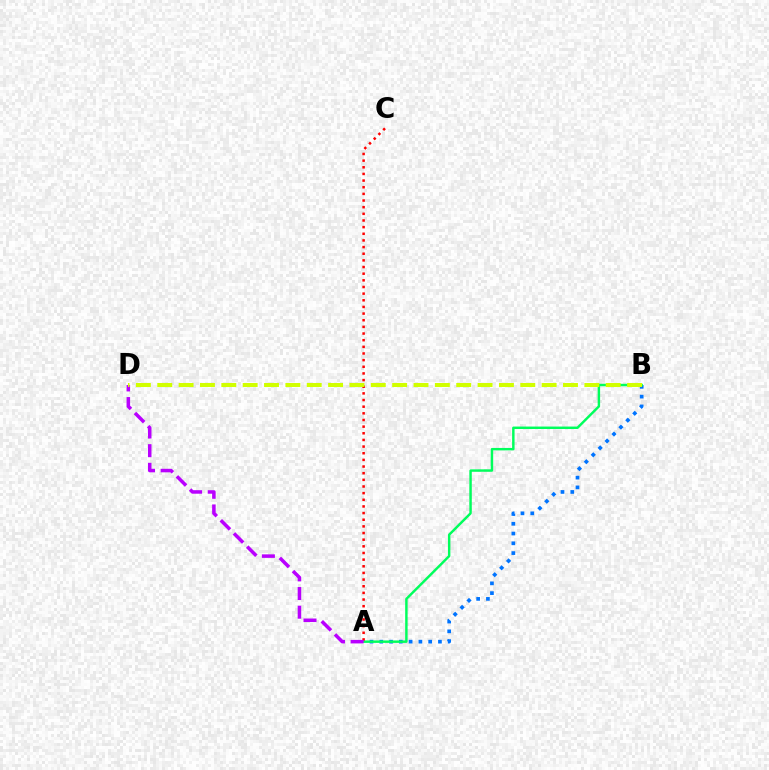{('A', 'B'): [{'color': '#0074ff', 'line_style': 'dotted', 'thickness': 2.66}, {'color': '#00ff5c', 'line_style': 'solid', 'thickness': 1.76}], ('A', 'C'): [{'color': '#ff0000', 'line_style': 'dotted', 'thickness': 1.81}], ('A', 'D'): [{'color': '#b900ff', 'line_style': 'dashed', 'thickness': 2.53}], ('B', 'D'): [{'color': '#d1ff00', 'line_style': 'dashed', 'thickness': 2.9}]}